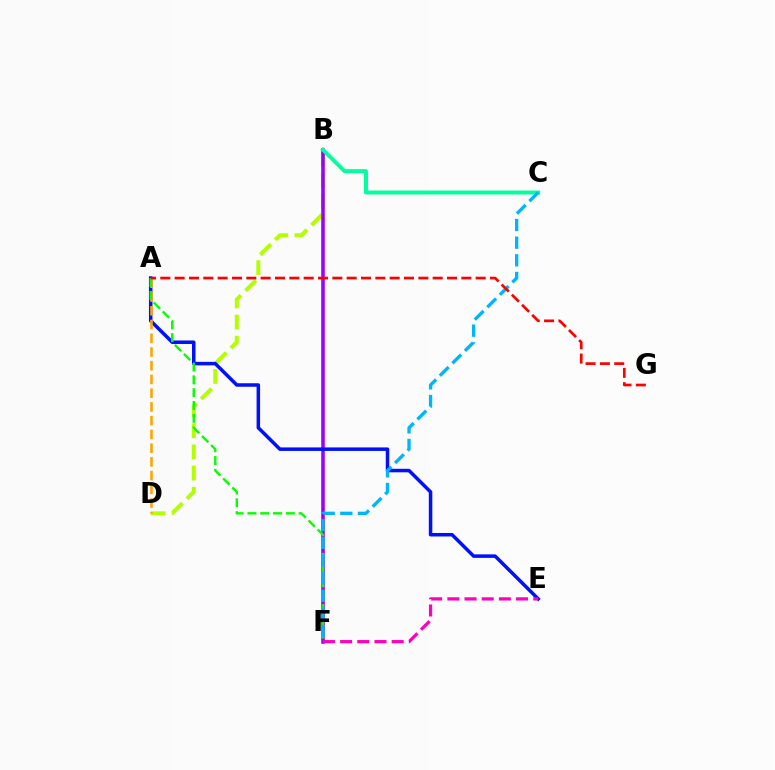{('B', 'D'): [{'color': '#b3ff00', 'line_style': 'dashed', 'thickness': 2.87}], ('B', 'F'): [{'color': '#9b00ff', 'line_style': 'solid', 'thickness': 2.56}], ('A', 'E'): [{'color': '#0010ff', 'line_style': 'solid', 'thickness': 2.53}], ('B', 'C'): [{'color': '#00ff9d', 'line_style': 'solid', 'thickness': 2.83}], ('A', 'D'): [{'color': '#ffa500', 'line_style': 'dashed', 'thickness': 1.87}], ('E', 'F'): [{'color': '#ff00bd', 'line_style': 'dashed', 'thickness': 2.33}], ('A', 'F'): [{'color': '#08ff00', 'line_style': 'dashed', 'thickness': 1.74}], ('C', 'F'): [{'color': '#00b5ff', 'line_style': 'dashed', 'thickness': 2.4}], ('A', 'G'): [{'color': '#ff0000', 'line_style': 'dashed', 'thickness': 1.95}]}